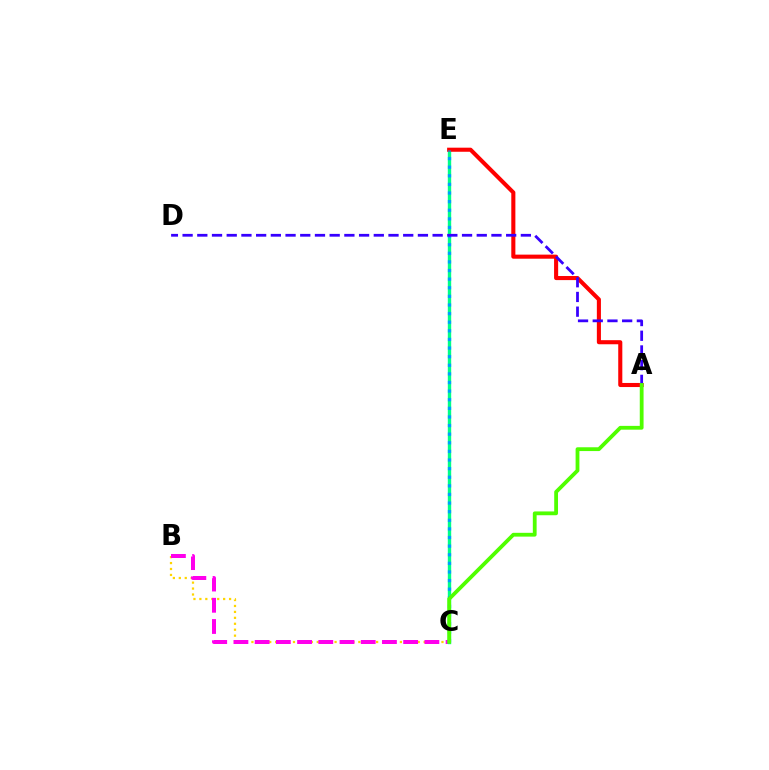{('B', 'C'): [{'color': '#ffd500', 'line_style': 'dotted', 'thickness': 1.61}, {'color': '#ff00ed', 'line_style': 'dashed', 'thickness': 2.88}], ('C', 'E'): [{'color': '#00ff86', 'line_style': 'solid', 'thickness': 2.44}, {'color': '#009eff', 'line_style': 'dotted', 'thickness': 2.34}], ('A', 'E'): [{'color': '#ff0000', 'line_style': 'solid', 'thickness': 2.94}], ('A', 'D'): [{'color': '#3700ff', 'line_style': 'dashed', 'thickness': 2.0}], ('A', 'C'): [{'color': '#4fff00', 'line_style': 'solid', 'thickness': 2.74}]}